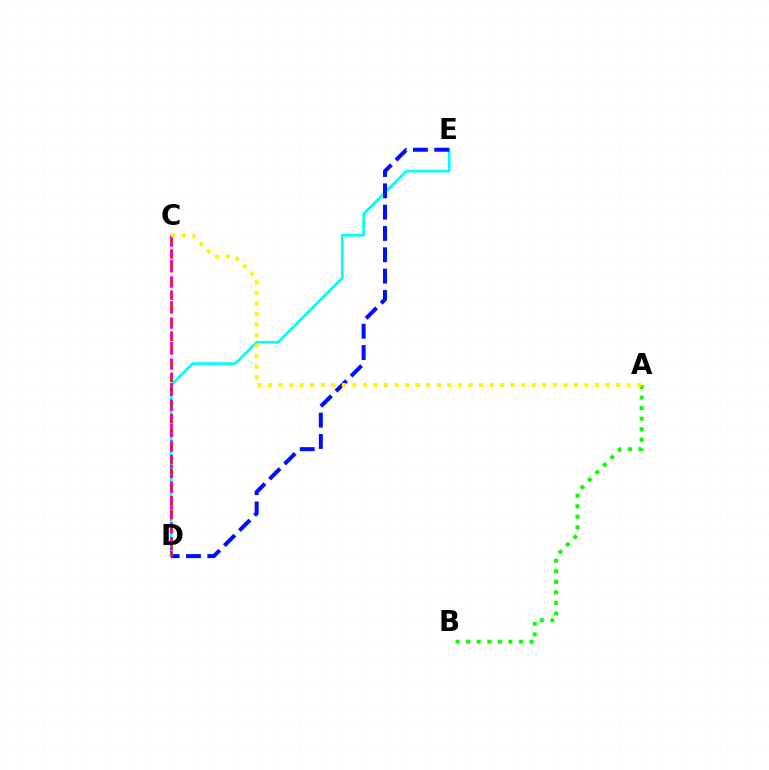{('D', 'E'): [{'color': '#00fff6', 'line_style': 'solid', 'thickness': 1.95}, {'color': '#0010ff', 'line_style': 'dashed', 'thickness': 2.9}], ('A', 'B'): [{'color': '#08ff00', 'line_style': 'dotted', 'thickness': 2.87}], ('C', 'D'): [{'color': '#ff0000', 'line_style': 'dashed', 'thickness': 1.86}, {'color': '#ee00ff', 'line_style': 'dotted', 'thickness': 2.23}], ('A', 'C'): [{'color': '#fcf500', 'line_style': 'dotted', 'thickness': 2.87}]}